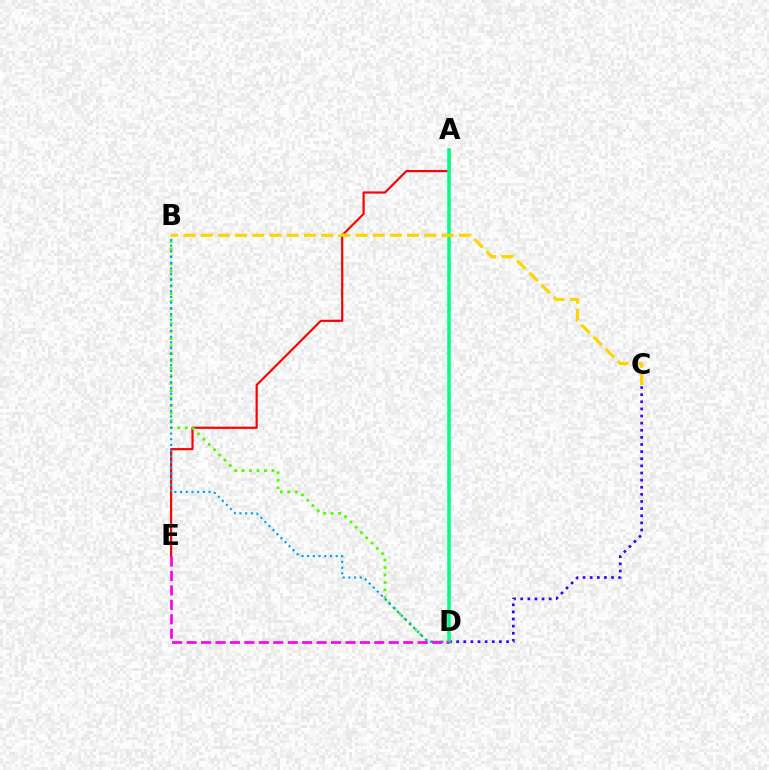{('A', 'E'): [{'color': '#ff0000', 'line_style': 'solid', 'thickness': 1.59}], ('C', 'D'): [{'color': '#3700ff', 'line_style': 'dotted', 'thickness': 1.94}], ('B', 'D'): [{'color': '#4fff00', 'line_style': 'dotted', 'thickness': 2.03}, {'color': '#009eff', 'line_style': 'dotted', 'thickness': 1.55}], ('A', 'D'): [{'color': '#00ff86', 'line_style': 'solid', 'thickness': 2.56}], ('D', 'E'): [{'color': '#ff00ed', 'line_style': 'dashed', 'thickness': 1.96}], ('B', 'C'): [{'color': '#ffd500', 'line_style': 'dashed', 'thickness': 2.34}]}